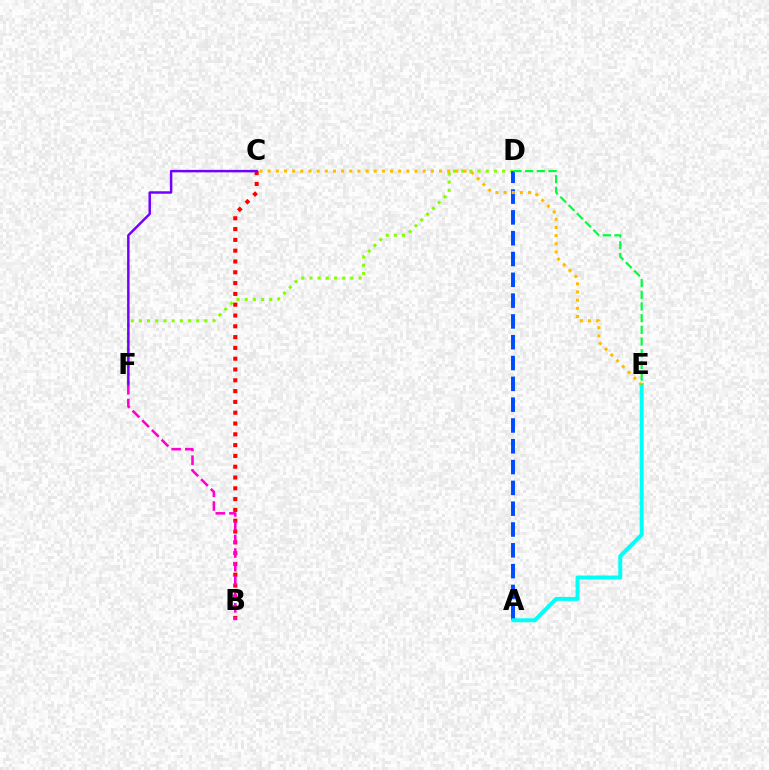{('D', 'F'): [{'color': '#84ff00', 'line_style': 'dotted', 'thickness': 2.22}], ('A', 'D'): [{'color': '#004bff', 'line_style': 'dashed', 'thickness': 2.83}], ('A', 'E'): [{'color': '#00fff6', 'line_style': 'solid', 'thickness': 2.85}], ('B', 'C'): [{'color': '#ff0000', 'line_style': 'dotted', 'thickness': 2.93}], ('C', 'F'): [{'color': '#7200ff', 'line_style': 'solid', 'thickness': 1.78}], ('B', 'F'): [{'color': '#ff00cf', 'line_style': 'dashed', 'thickness': 1.86}], ('C', 'E'): [{'color': '#ffbd00', 'line_style': 'dotted', 'thickness': 2.22}], ('D', 'E'): [{'color': '#00ff39', 'line_style': 'dashed', 'thickness': 1.59}]}